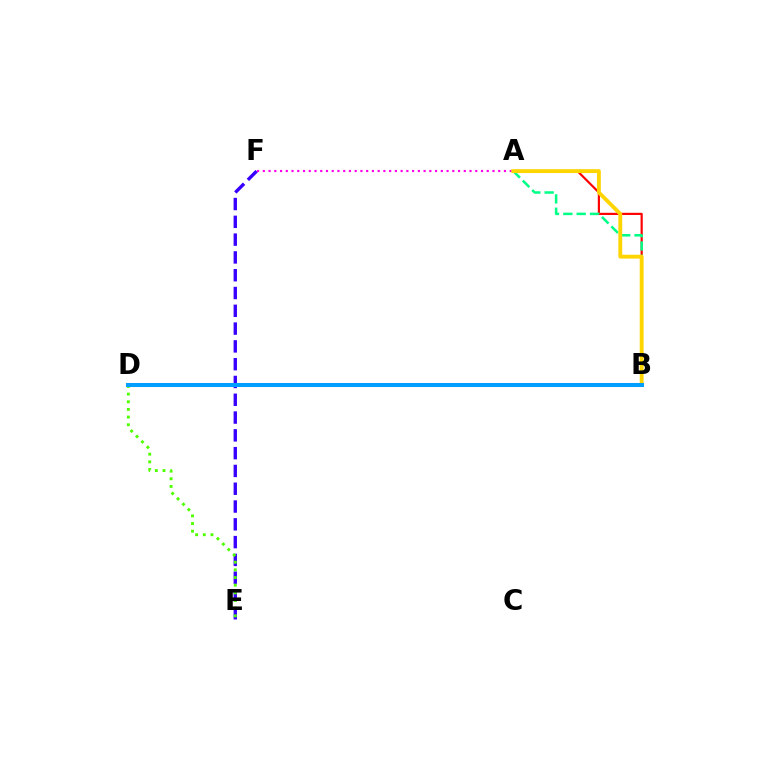{('A', 'B'): [{'color': '#ff0000', 'line_style': 'solid', 'thickness': 1.57}, {'color': '#00ff86', 'line_style': 'dashed', 'thickness': 1.81}, {'color': '#ffd500', 'line_style': 'solid', 'thickness': 2.79}], ('E', 'F'): [{'color': '#3700ff', 'line_style': 'dashed', 'thickness': 2.42}], ('D', 'E'): [{'color': '#4fff00', 'line_style': 'dotted', 'thickness': 2.08}], ('A', 'F'): [{'color': '#ff00ed', 'line_style': 'dotted', 'thickness': 1.56}], ('B', 'D'): [{'color': '#009eff', 'line_style': 'solid', 'thickness': 2.91}]}